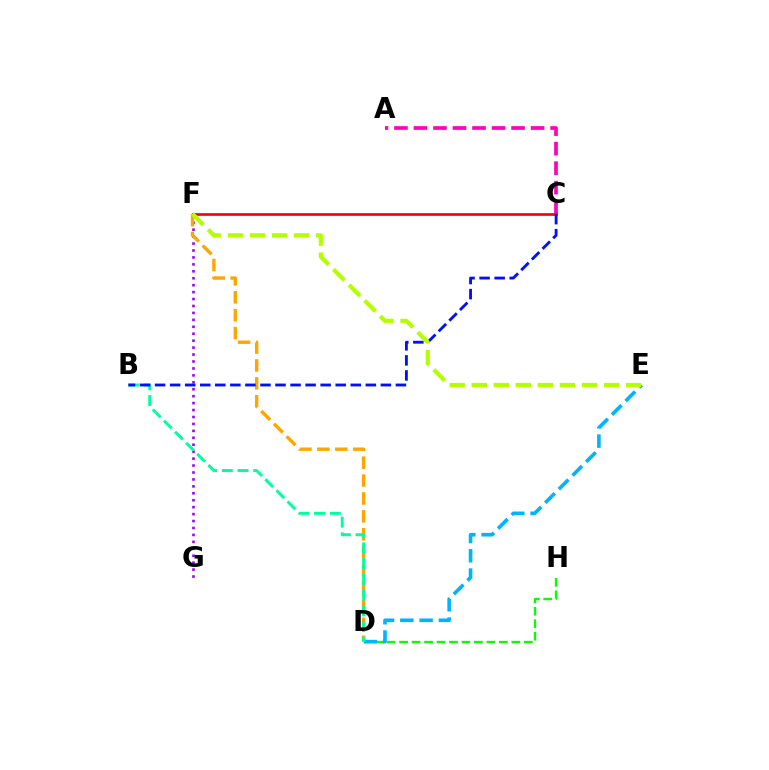{('A', 'C'): [{'color': '#ff00bd', 'line_style': 'dashed', 'thickness': 2.65}], ('D', 'H'): [{'color': '#08ff00', 'line_style': 'dashed', 'thickness': 1.69}], ('D', 'E'): [{'color': '#00b5ff', 'line_style': 'dashed', 'thickness': 2.62}], ('F', 'G'): [{'color': '#9b00ff', 'line_style': 'dotted', 'thickness': 1.88}], ('C', 'F'): [{'color': '#ff0000', 'line_style': 'solid', 'thickness': 1.94}], ('D', 'F'): [{'color': '#ffa500', 'line_style': 'dashed', 'thickness': 2.43}], ('B', 'D'): [{'color': '#00ff9d', 'line_style': 'dashed', 'thickness': 2.13}], ('B', 'C'): [{'color': '#0010ff', 'line_style': 'dashed', 'thickness': 2.04}], ('E', 'F'): [{'color': '#b3ff00', 'line_style': 'dashed', 'thickness': 3.0}]}